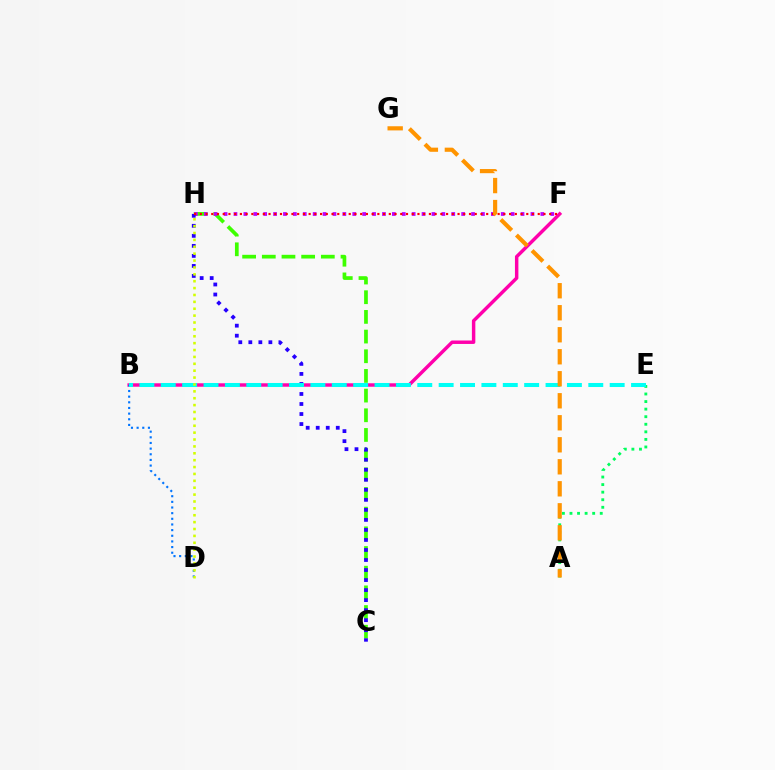{('C', 'H'): [{'color': '#3dff00', 'line_style': 'dashed', 'thickness': 2.67}, {'color': '#2500ff', 'line_style': 'dotted', 'thickness': 2.72}], ('B', 'F'): [{'color': '#ff00ac', 'line_style': 'solid', 'thickness': 2.48}], ('A', 'E'): [{'color': '#00ff5c', 'line_style': 'dotted', 'thickness': 2.06}], ('B', 'D'): [{'color': '#0074ff', 'line_style': 'dotted', 'thickness': 1.54}], ('F', 'H'): [{'color': '#b900ff', 'line_style': 'dotted', 'thickness': 2.69}, {'color': '#ff0000', 'line_style': 'dotted', 'thickness': 1.56}], ('B', 'E'): [{'color': '#00fff6', 'line_style': 'dashed', 'thickness': 2.9}], ('D', 'H'): [{'color': '#d1ff00', 'line_style': 'dotted', 'thickness': 1.87}], ('A', 'G'): [{'color': '#ff9400', 'line_style': 'dashed', 'thickness': 2.99}]}